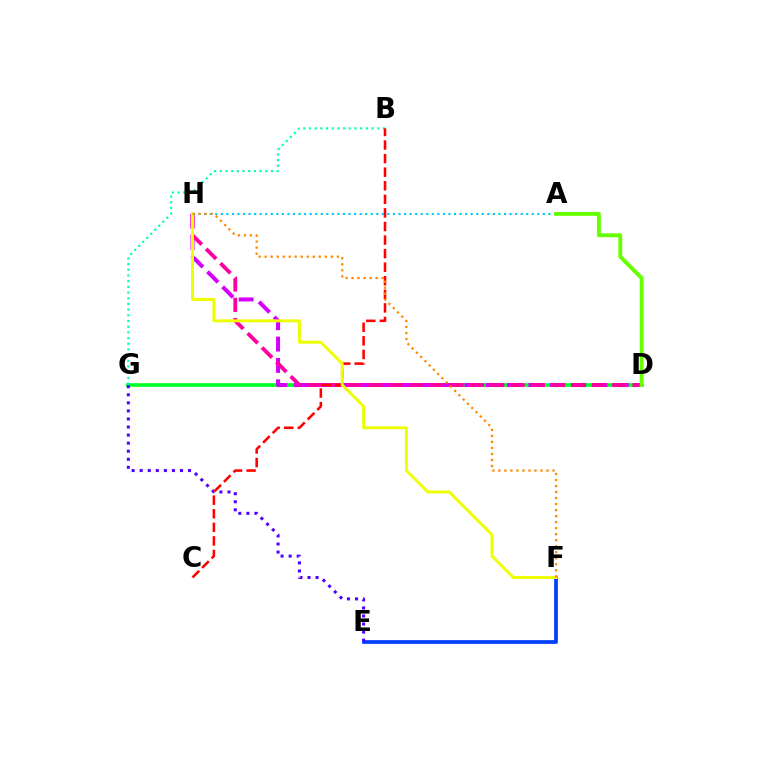{('E', 'F'): [{'color': '#003fff', 'line_style': 'solid', 'thickness': 2.69}], ('D', 'G'): [{'color': '#00ff27', 'line_style': 'solid', 'thickness': 2.63}], ('D', 'H'): [{'color': '#d600ff', 'line_style': 'dashed', 'thickness': 2.9}, {'color': '#ff00a0', 'line_style': 'dashed', 'thickness': 2.76}], ('B', 'G'): [{'color': '#00ffaf', 'line_style': 'dotted', 'thickness': 1.55}], ('E', 'G'): [{'color': '#4f00ff', 'line_style': 'dotted', 'thickness': 2.19}], ('B', 'C'): [{'color': '#ff0000', 'line_style': 'dashed', 'thickness': 1.84}], ('A', 'H'): [{'color': '#00c7ff', 'line_style': 'dotted', 'thickness': 1.51}], ('A', 'D'): [{'color': '#66ff00', 'line_style': 'solid', 'thickness': 2.81}], ('F', 'H'): [{'color': '#eeff00', 'line_style': 'solid', 'thickness': 2.12}, {'color': '#ff8800', 'line_style': 'dotted', 'thickness': 1.63}]}